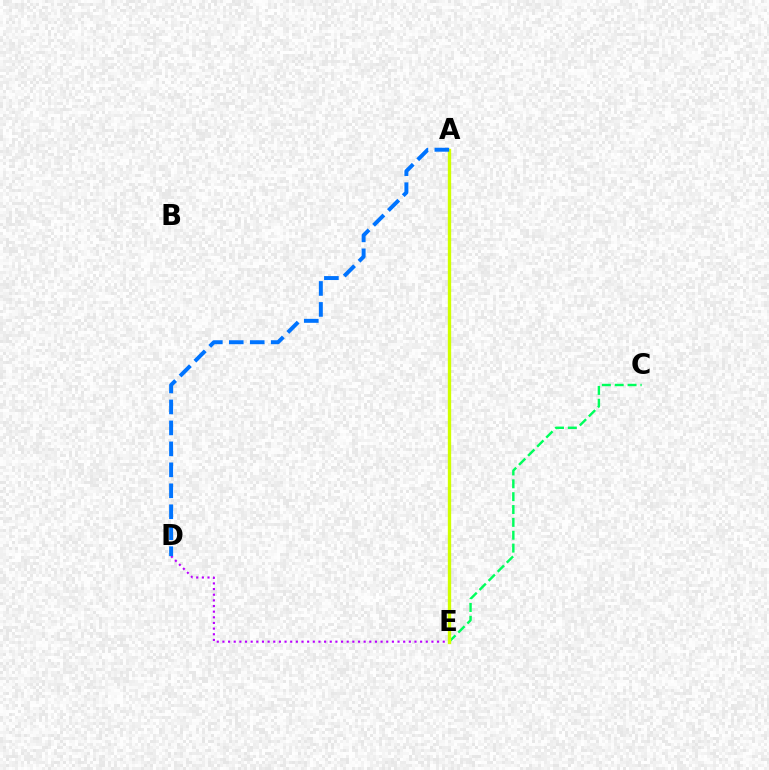{('A', 'E'): [{'color': '#ff0000', 'line_style': 'solid', 'thickness': 1.92}, {'color': '#d1ff00', 'line_style': 'solid', 'thickness': 2.4}], ('D', 'E'): [{'color': '#b900ff', 'line_style': 'dotted', 'thickness': 1.53}], ('C', 'E'): [{'color': '#00ff5c', 'line_style': 'dashed', 'thickness': 1.75}], ('A', 'D'): [{'color': '#0074ff', 'line_style': 'dashed', 'thickness': 2.85}]}